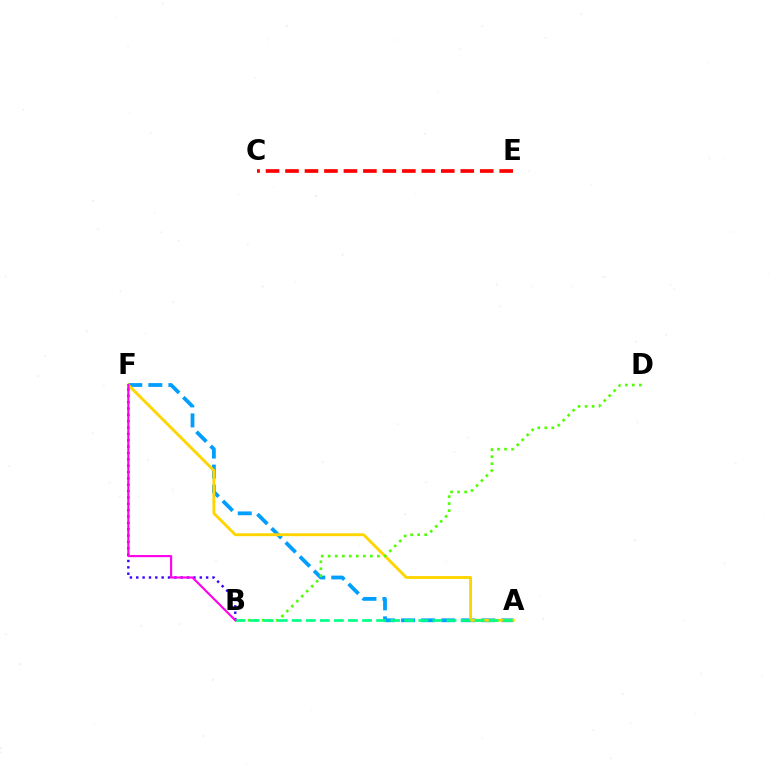{('C', 'E'): [{'color': '#ff0000', 'line_style': 'dashed', 'thickness': 2.65}], ('A', 'F'): [{'color': '#009eff', 'line_style': 'dashed', 'thickness': 2.72}, {'color': '#ffd500', 'line_style': 'solid', 'thickness': 2.07}], ('B', 'F'): [{'color': '#3700ff', 'line_style': 'dotted', 'thickness': 1.73}, {'color': '#ff00ed', 'line_style': 'solid', 'thickness': 1.55}], ('B', 'D'): [{'color': '#4fff00', 'line_style': 'dotted', 'thickness': 1.91}], ('A', 'B'): [{'color': '#00ff86', 'line_style': 'dashed', 'thickness': 1.91}]}